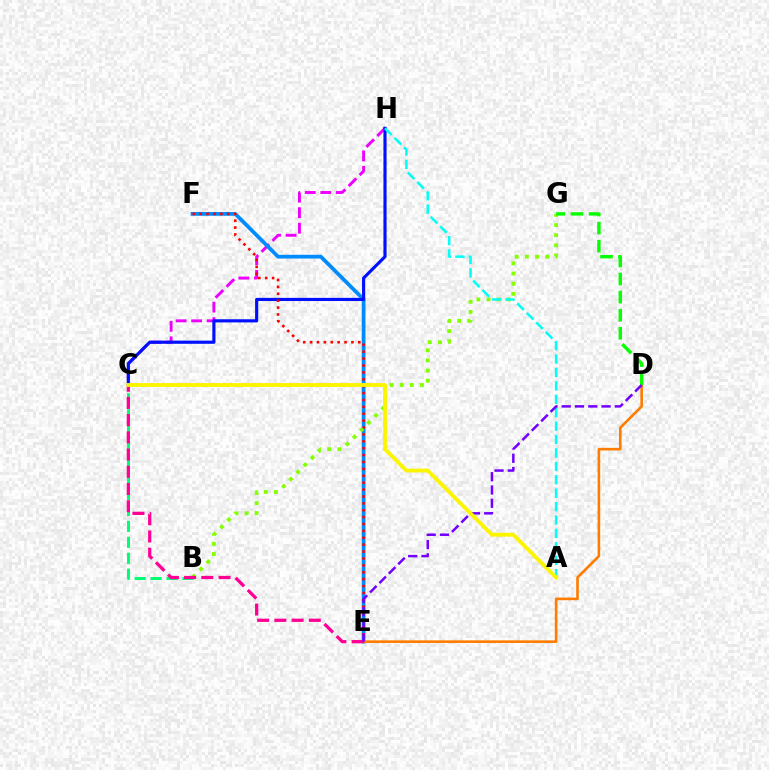{('C', 'H'): [{'color': '#ee00ff', 'line_style': 'dashed', 'thickness': 2.1}, {'color': '#0010ff', 'line_style': 'solid', 'thickness': 2.27}], ('E', 'F'): [{'color': '#008cff', 'line_style': 'solid', 'thickness': 2.71}, {'color': '#ff0000', 'line_style': 'dotted', 'thickness': 1.87}], ('D', 'E'): [{'color': '#ff7c00', 'line_style': 'solid', 'thickness': 1.88}, {'color': '#7200ff', 'line_style': 'dashed', 'thickness': 1.8}], ('B', 'C'): [{'color': '#00ff74', 'line_style': 'dashed', 'thickness': 2.17}], ('B', 'G'): [{'color': '#84ff00', 'line_style': 'dotted', 'thickness': 2.76}], ('A', 'H'): [{'color': '#00fff6', 'line_style': 'dashed', 'thickness': 1.82}], ('D', 'G'): [{'color': '#08ff00', 'line_style': 'dashed', 'thickness': 2.46}], ('C', 'E'): [{'color': '#ff0094', 'line_style': 'dashed', 'thickness': 2.34}], ('A', 'C'): [{'color': '#fcf500', 'line_style': 'solid', 'thickness': 2.78}]}